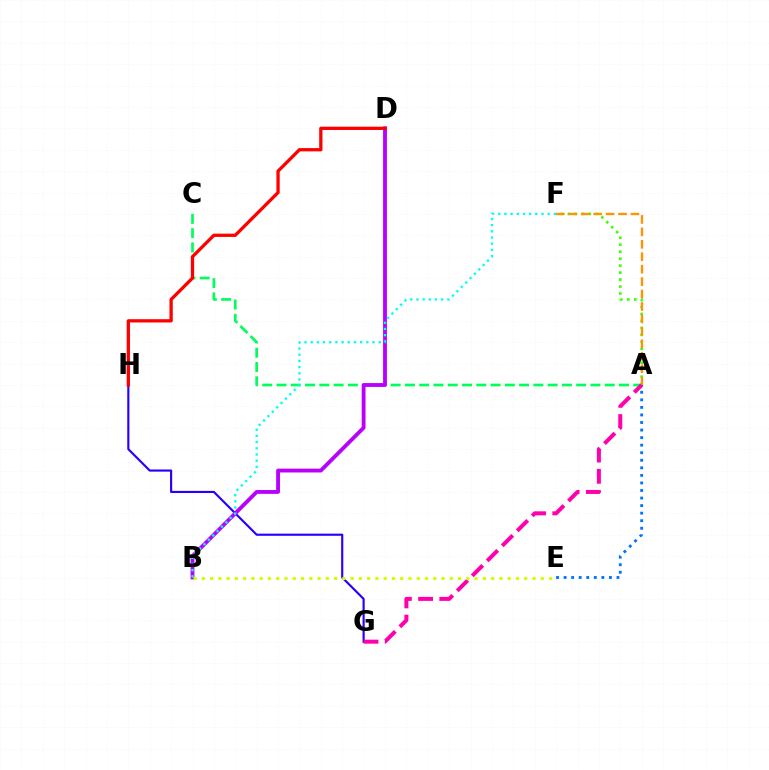{('G', 'H'): [{'color': '#2500ff', 'line_style': 'solid', 'thickness': 1.54}], ('A', 'F'): [{'color': '#3dff00', 'line_style': 'dotted', 'thickness': 1.89}, {'color': '#ff9400', 'line_style': 'dashed', 'thickness': 1.69}], ('A', 'C'): [{'color': '#00ff5c', 'line_style': 'dashed', 'thickness': 1.94}], ('B', 'D'): [{'color': '#b900ff', 'line_style': 'solid', 'thickness': 2.76}], ('A', 'E'): [{'color': '#0074ff', 'line_style': 'dotted', 'thickness': 2.05}], ('A', 'G'): [{'color': '#ff00ac', 'line_style': 'dashed', 'thickness': 2.88}], ('B', 'F'): [{'color': '#00fff6', 'line_style': 'dotted', 'thickness': 1.68}], ('D', 'H'): [{'color': '#ff0000', 'line_style': 'solid', 'thickness': 2.37}], ('B', 'E'): [{'color': '#d1ff00', 'line_style': 'dotted', 'thickness': 2.25}]}